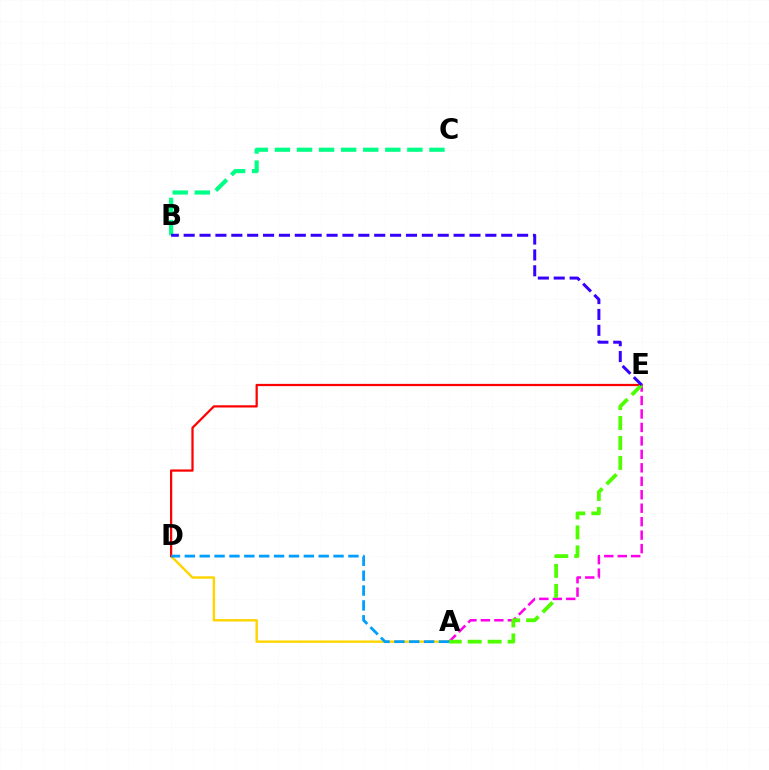{('B', 'C'): [{'color': '#00ff86', 'line_style': 'dashed', 'thickness': 3.0}], ('A', 'D'): [{'color': '#ffd500', 'line_style': 'solid', 'thickness': 1.73}, {'color': '#009eff', 'line_style': 'dashed', 'thickness': 2.02}], ('A', 'E'): [{'color': '#ff00ed', 'line_style': 'dashed', 'thickness': 1.83}, {'color': '#4fff00', 'line_style': 'dashed', 'thickness': 2.71}], ('D', 'E'): [{'color': '#ff0000', 'line_style': 'solid', 'thickness': 1.62}], ('B', 'E'): [{'color': '#3700ff', 'line_style': 'dashed', 'thickness': 2.16}]}